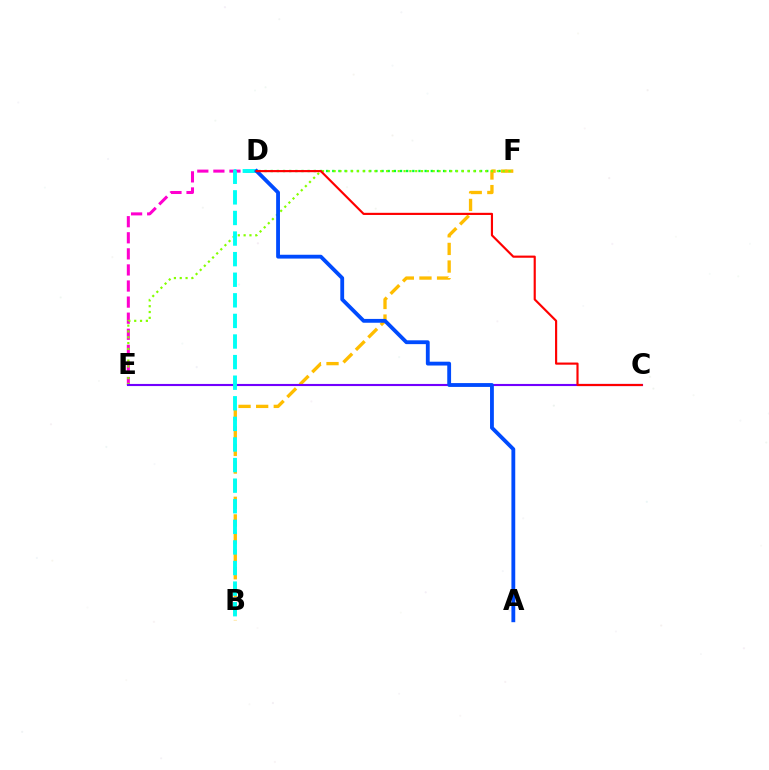{('D', 'F'): [{'color': '#00ff39', 'line_style': 'dotted', 'thickness': 1.67}], ('B', 'F'): [{'color': '#ffbd00', 'line_style': 'dashed', 'thickness': 2.39}], ('D', 'E'): [{'color': '#ff00cf', 'line_style': 'dashed', 'thickness': 2.18}], ('E', 'F'): [{'color': '#84ff00', 'line_style': 'dotted', 'thickness': 1.58}], ('C', 'E'): [{'color': '#7200ff', 'line_style': 'solid', 'thickness': 1.53}], ('B', 'D'): [{'color': '#00fff6', 'line_style': 'dashed', 'thickness': 2.8}], ('A', 'D'): [{'color': '#004bff', 'line_style': 'solid', 'thickness': 2.75}], ('C', 'D'): [{'color': '#ff0000', 'line_style': 'solid', 'thickness': 1.55}]}